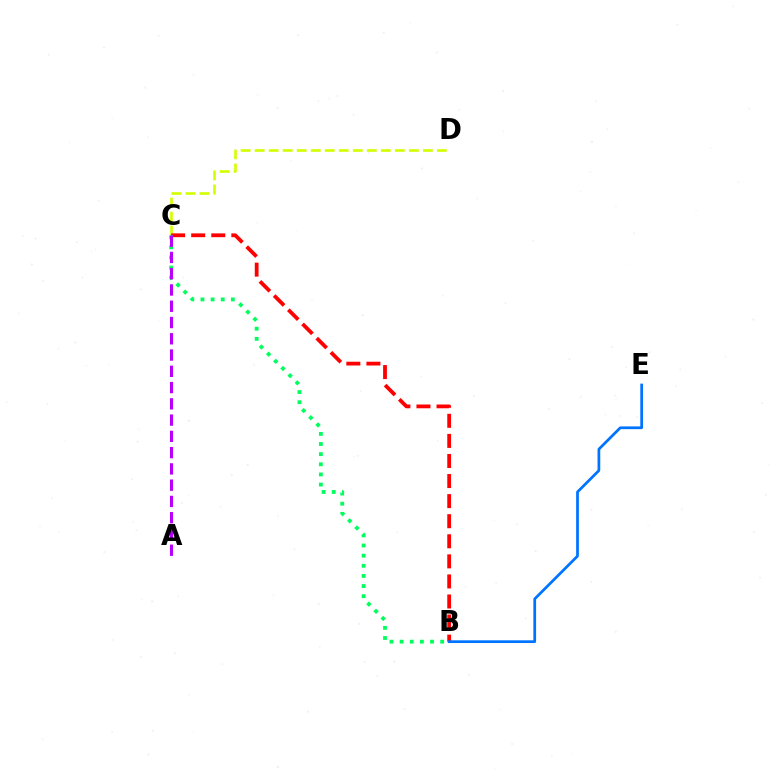{('C', 'D'): [{'color': '#d1ff00', 'line_style': 'dashed', 'thickness': 1.9}], ('B', 'C'): [{'color': '#ff0000', 'line_style': 'dashed', 'thickness': 2.73}, {'color': '#00ff5c', 'line_style': 'dotted', 'thickness': 2.75}], ('A', 'C'): [{'color': '#b900ff', 'line_style': 'dashed', 'thickness': 2.21}], ('B', 'E'): [{'color': '#0074ff', 'line_style': 'solid', 'thickness': 1.97}]}